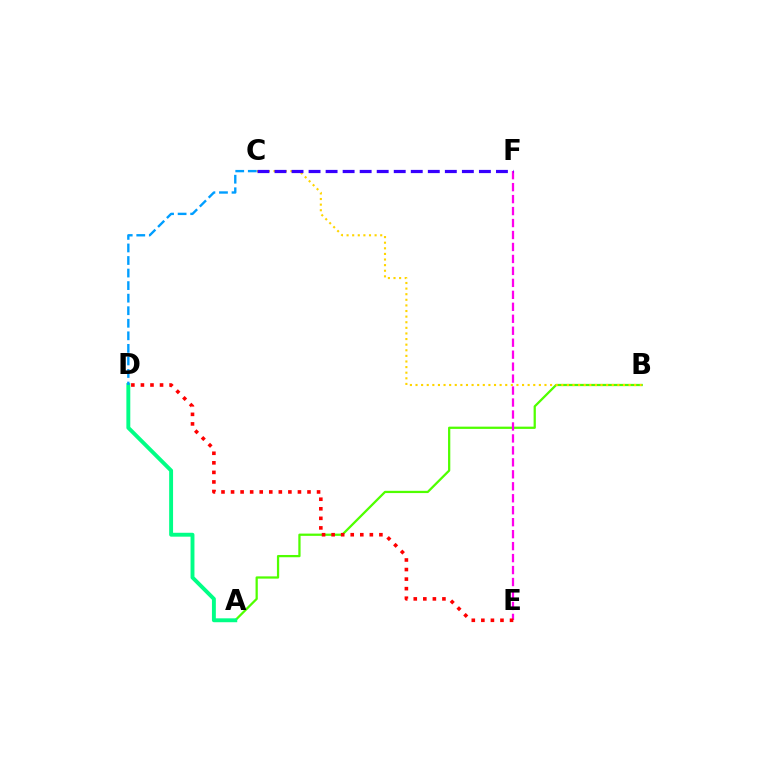{('A', 'B'): [{'color': '#4fff00', 'line_style': 'solid', 'thickness': 1.62}], ('B', 'C'): [{'color': '#ffd500', 'line_style': 'dotted', 'thickness': 1.52}], ('E', 'F'): [{'color': '#ff00ed', 'line_style': 'dashed', 'thickness': 1.63}], ('D', 'E'): [{'color': '#ff0000', 'line_style': 'dotted', 'thickness': 2.6}], ('C', 'F'): [{'color': '#3700ff', 'line_style': 'dashed', 'thickness': 2.31}], ('A', 'D'): [{'color': '#00ff86', 'line_style': 'solid', 'thickness': 2.81}], ('C', 'D'): [{'color': '#009eff', 'line_style': 'dashed', 'thickness': 1.71}]}